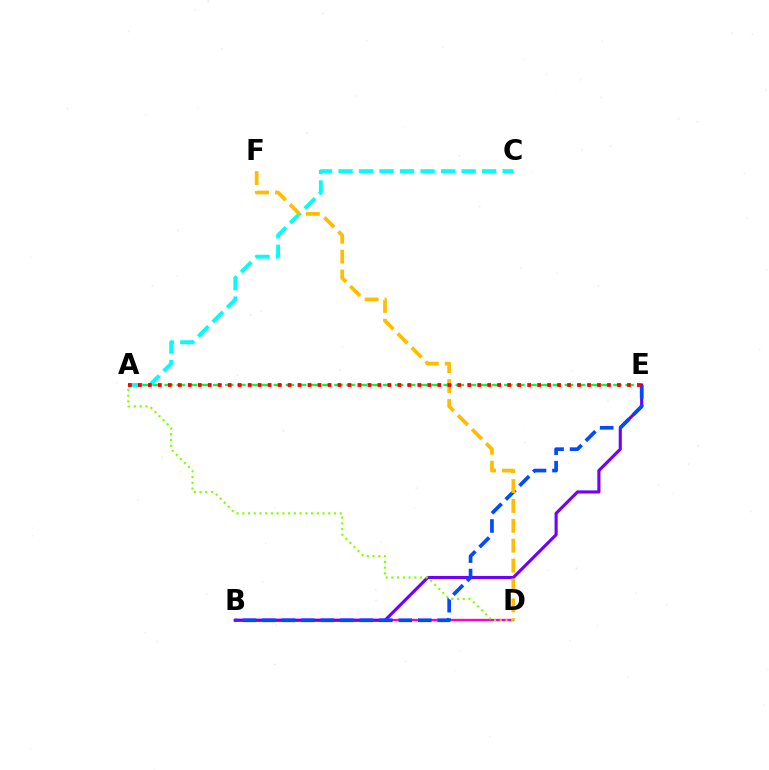{('A', 'E'): [{'color': '#00ff39', 'line_style': 'dashed', 'thickness': 1.65}, {'color': '#ff0000', 'line_style': 'dotted', 'thickness': 2.71}], ('A', 'C'): [{'color': '#00fff6', 'line_style': 'dashed', 'thickness': 2.79}], ('B', 'D'): [{'color': '#ff00cf', 'line_style': 'solid', 'thickness': 1.68}], ('B', 'E'): [{'color': '#7200ff', 'line_style': 'solid', 'thickness': 2.24}, {'color': '#004bff', 'line_style': 'dashed', 'thickness': 2.65}], ('A', 'D'): [{'color': '#84ff00', 'line_style': 'dotted', 'thickness': 1.56}], ('D', 'F'): [{'color': '#ffbd00', 'line_style': 'dashed', 'thickness': 2.7}]}